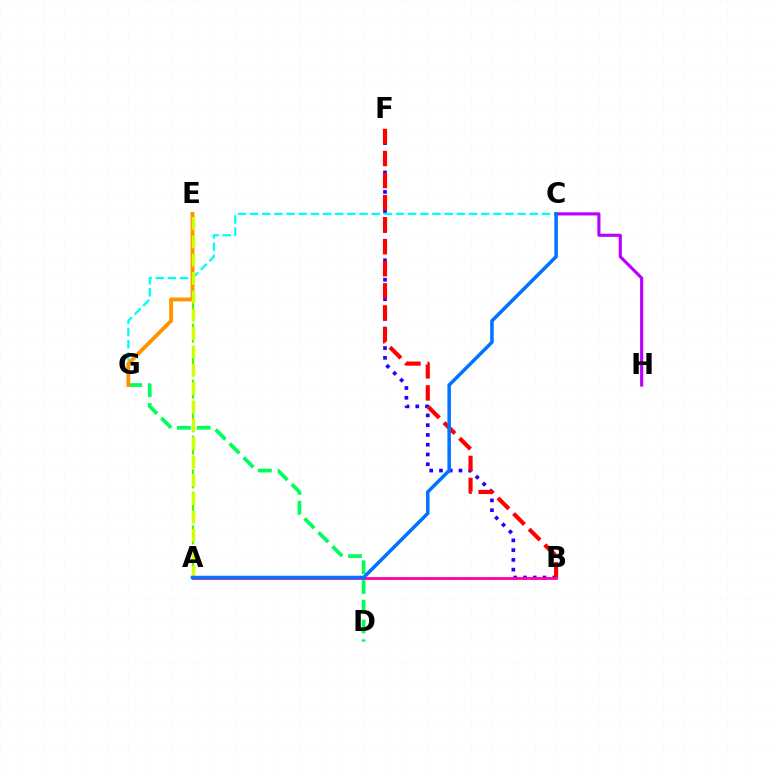{('B', 'F'): [{'color': '#2500ff', 'line_style': 'dotted', 'thickness': 2.65}, {'color': '#ff0000', 'line_style': 'dashed', 'thickness': 3.0}], ('C', 'G'): [{'color': '#00fff6', 'line_style': 'dashed', 'thickness': 1.65}], ('D', 'G'): [{'color': '#00ff5c', 'line_style': 'dashed', 'thickness': 2.68}], ('A', 'E'): [{'color': '#3dff00', 'line_style': 'dashed', 'thickness': 1.52}, {'color': '#d1ff00', 'line_style': 'dashed', 'thickness': 2.49}], ('C', 'H'): [{'color': '#b900ff', 'line_style': 'solid', 'thickness': 2.25}], ('E', 'G'): [{'color': '#ff9400', 'line_style': 'solid', 'thickness': 2.79}], ('A', 'B'): [{'color': '#ff00ac', 'line_style': 'solid', 'thickness': 2.01}], ('A', 'C'): [{'color': '#0074ff', 'line_style': 'solid', 'thickness': 2.53}]}